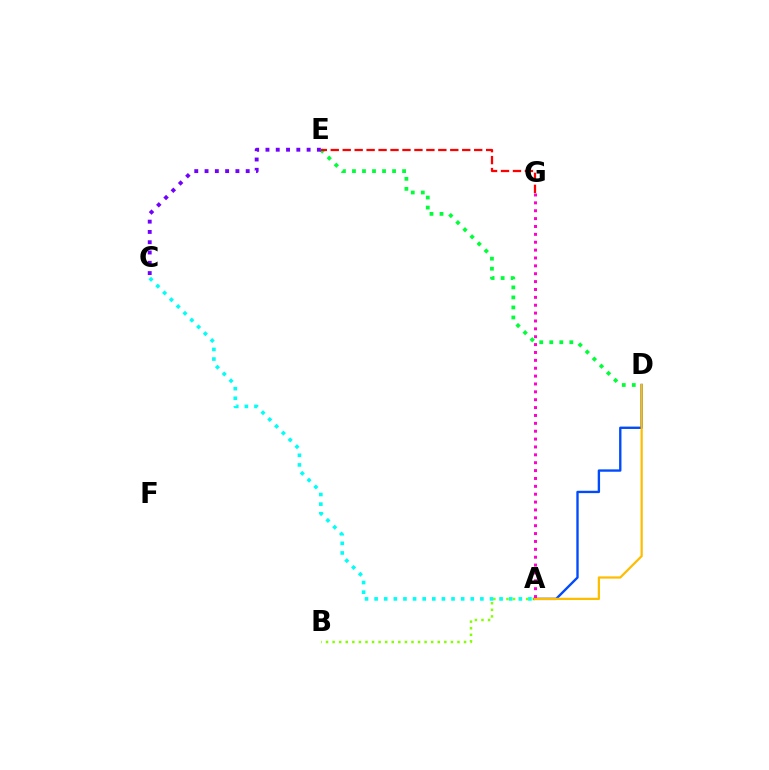{('D', 'E'): [{'color': '#00ff39', 'line_style': 'dotted', 'thickness': 2.72}], ('E', 'G'): [{'color': '#ff0000', 'line_style': 'dashed', 'thickness': 1.62}], ('A', 'B'): [{'color': '#84ff00', 'line_style': 'dotted', 'thickness': 1.79}], ('A', 'D'): [{'color': '#004bff', 'line_style': 'solid', 'thickness': 1.7}, {'color': '#ffbd00', 'line_style': 'solid', 'thickness': 1.61}], ('A', 'C'): [{'color': '#00fff6', 'line_style': 'dotted', 'thickness': 2.61}], ('C', 'E'): [{'color': '#7200ff', 'line_style': 'dotted', 'thickness': 2.8}], ('A', 'G'): [{'color': '#ff00cf', 'line_style': 'dotted', 'thickness': 2.14}]}